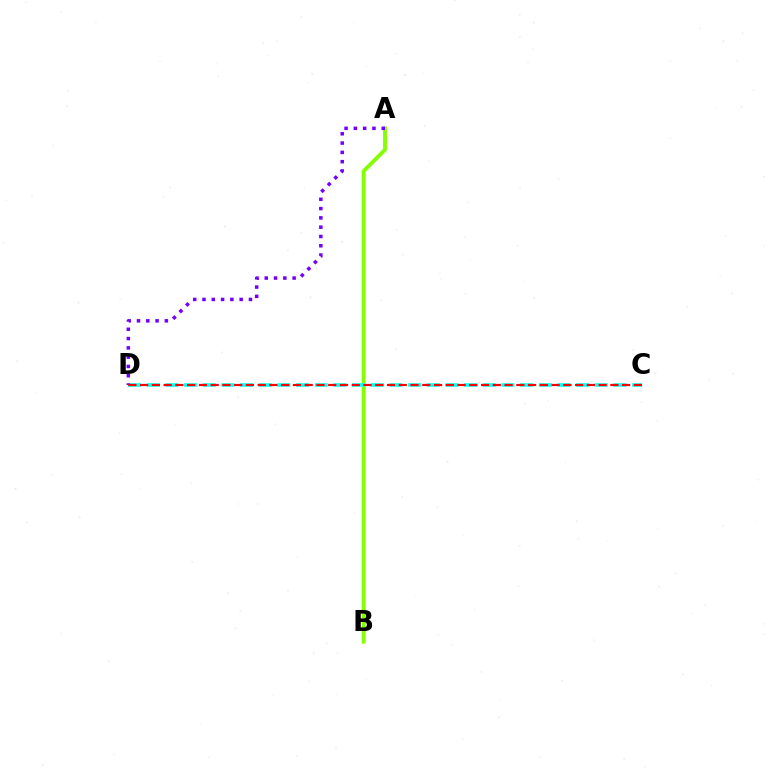{('A', 'B'): [{'color': '#84ff00', 'line_style': 'solid', 'thickness': 2.79}], ('C', 'D'): [{'color': '#00fff6', 'line_style': 'dashed', 'thickness': 2.54}, {'color': '#ff0000', 'line_style': 'dashed', 'thickness': 1.6}], ('A', 'D'): [{'color': '#7200ff', 'line_style': 'dotted', 'thickness': 2.53}]}